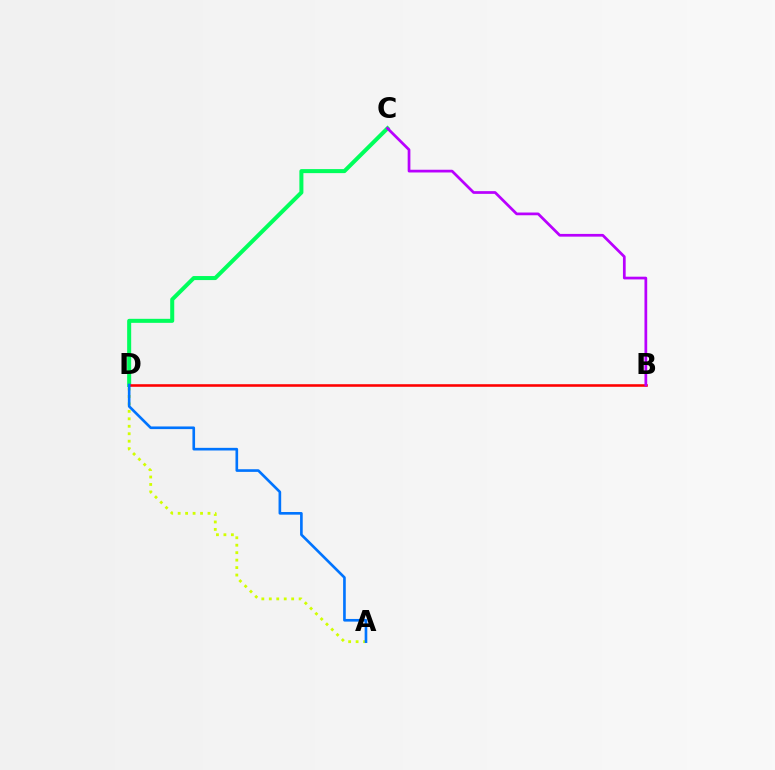{('C', 'D'): [{'color': '#00ff5c', 'line_style': 'solid', 'thickness': 2.9}], ('A', 'D'): [{'color': '#d1ff00', 'line_style': 'dotted', 'thickness': 2.03}, {'color': '#0074ff', 'line_style': 'solid', 'thickness': 1.9}], ('B', 'D'): [{'color': '#ff0000', 'line_style': 'solid', 'thickness': 1.85}], ('B', 'C'): [{'color': '#b900ff', 'line_style': 'solid', 'thickness': 1.96}]}